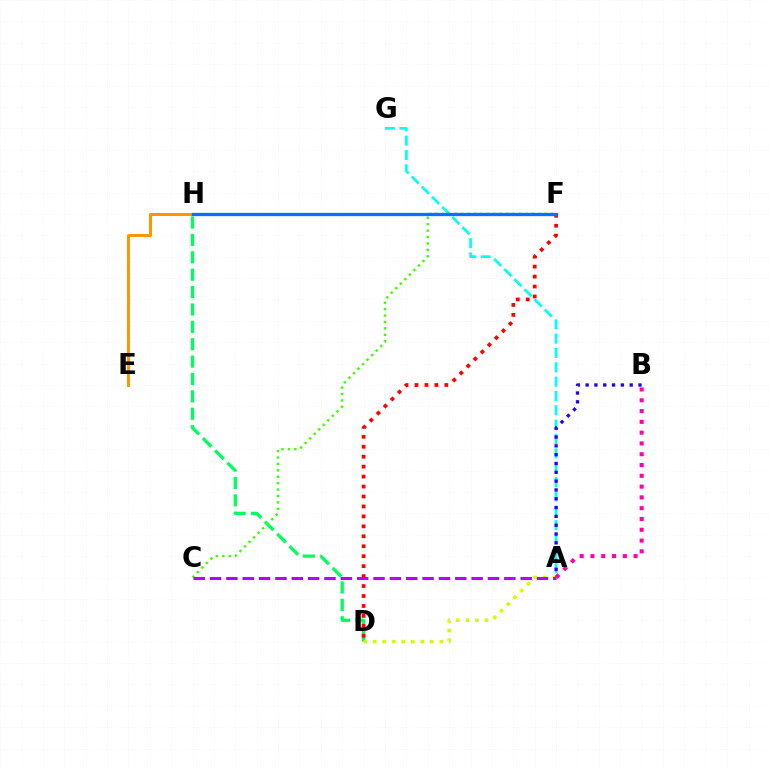{('D', 'H'): [{'color': '#00ff5c', 'line_style': 'dashed', 'thickness': 2.36}], ('D', 'F'): [{'color': '#ff0000', 'line_style': 'dotted', 'thickness': 2.7}], ('A', 'G'): [{'color': '#00fff6', 'line_style': 'dashed', 'thickness': 1.95}], ('E', 'H'): [{'color': '#ff9400', 'line_style': 'solid', 'thickness': 2.13}], ('C', 'F'): [{'color': '#3dff00', 'line_style': 'dotted', 'thickness': 1.74}], ('A', 'B'): [{'color': '#2500ff', 'line_style': 'dotted', 'thickness': 2.4}, {'color': '#ff00ac', 'line_style': 'dotted', 'thickness': 2.93}], ('A', 'D'): [{'color': '#d1ff00', 'line_style': 'dotted', 'thickness': 2.58}], ('F', 'H'): [{'color': '#0074ff', 'line_style': 'solid', 'thickness': 2.37}], ('A', 'C'): [{'color': '#b900ff', 'line_style': 'dashed', 'thickness': 2.22}]}